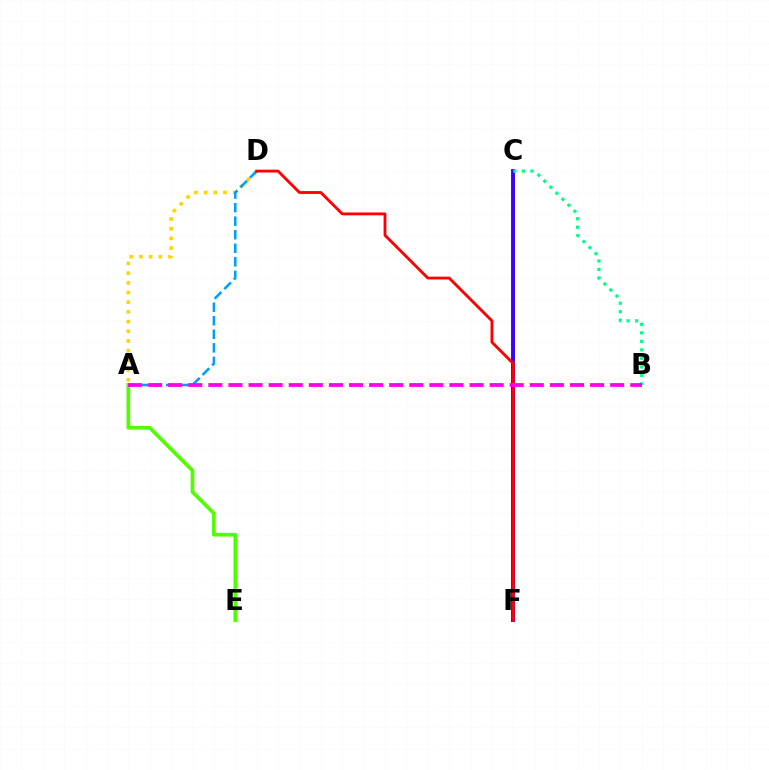{('C', 'F'): [{'color': '#3700ff', 'line_style': 'solid', 'thickness': 2.81}], ('A', 'E'): [{'color': '#4fff00', 'line_style': 'solid', 'thickness': 2.66}], ('A', 'D'): [{'color': '#ffd500', 'line_style': 'dotted', 'thickness': 2.63}, {'color': '#009eff', 'line_style': 'dashed', 'thickness': 1.84}], ('D', 'F'): [{'color': '#ff0000', 'line_style': 'solid', 'thickness': 2.04}], ('B', 'C'): [{'color': '#00ff86', 'line_style': 'dotted', 'thickness': 2.31}], ('A', 'B'): [{'color': '#ff00ed', 'line_style': 'dashed', 'thickness': 2.73}]}